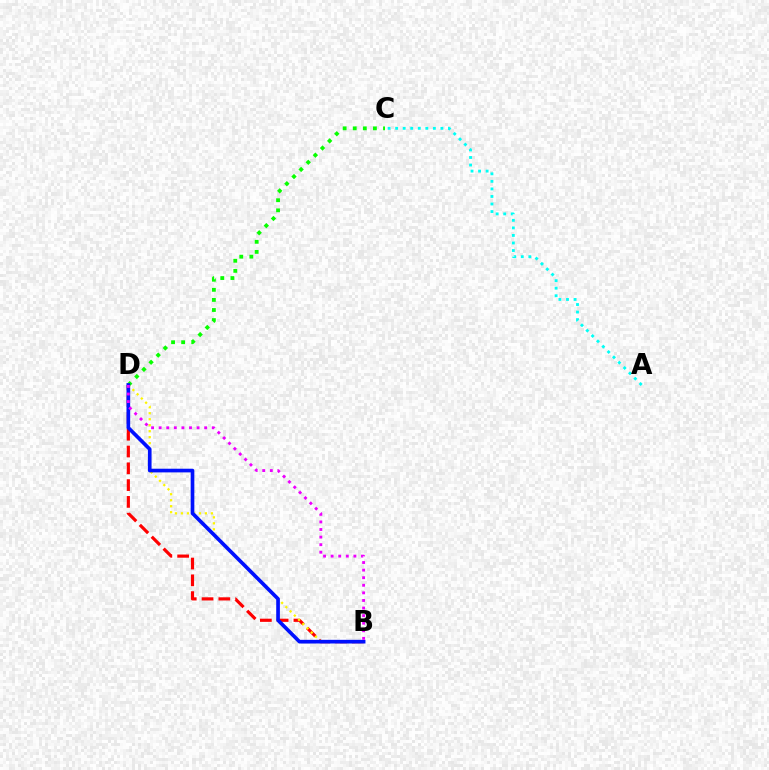{('A', 'C'): [{'color': '#00fff6', 'line_style': 'dotted', 'thickness': 2.05}], ('C', 'D'): [{'color': '#08ff00', 'line_style': 'dotted', 'thickness': 2.74}], ('B', 'D'): [{'color': '#ff0000', 'line_style': 'dashed', 'thickness': 2.28}, {'color': '#fcf500', 'line_style': 'dotted', 'thickness': 1.63}, {'color': '#0010ff', 'line_style': 'solid', 'thickness': 2.65}, {'color': '#ee00ff', 'line_style': 'dotted', 'thickness': 2.06}]}